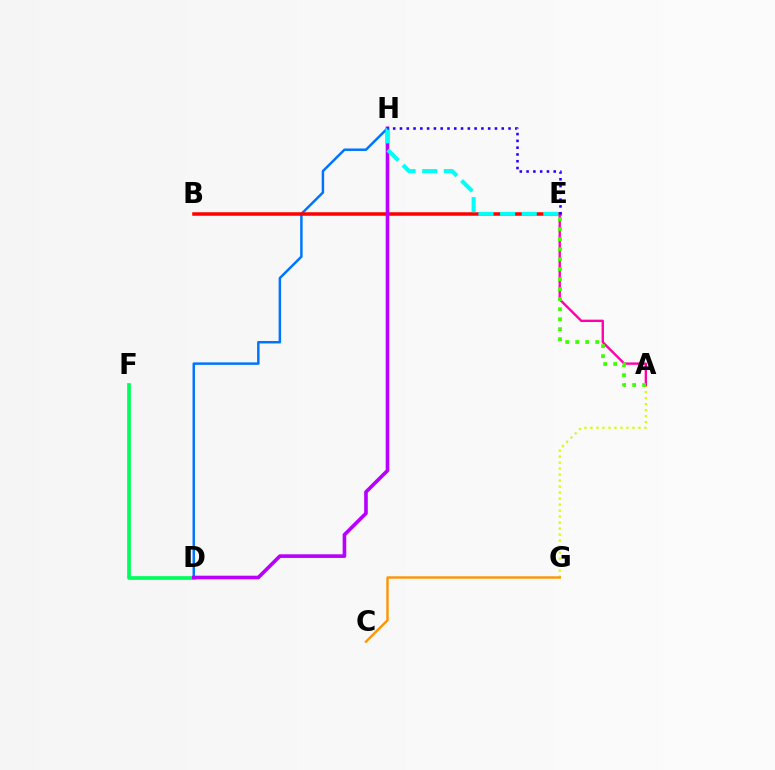{('D', 'H'): [{'color': '#0074ff', 'line_style': 'solid', 'thickness': 1.78}, {'color': '#b900ff', 'line_style': 'solid', 'thickness': 2.62}], ('B', 'E'): [{'color': '#ff0000', 'line_style': 'solid', 'thickness': 2.53}], ('A', 'G'): [{'color': '#d1ff00', 'line_style': 'dotted', 'thickness': 1.63}], ('D', 'F'): [{'color': '#00ff5c', 'line_style': 'solid', 'thickness': 2.67}], ('A', 'E'): [{'color': '#ff00ac', 'line_style': 'solid', 'thickness': 1.71}, {'color': '#3dff00', 'line_style': 'dotted', 'thickness': 2.72}], ('C', 'G'): [{'color': '#ff9400', 'line_style': 'solid', 'thickness': 1.72}], ('E', 'H'): [{'color': '#00fff6', 'line_style': 'dashed', 'thickness': 2.94}, {'color': '#2500ff', 'line_style': 'dotted', 'thickness': 1.84}]}